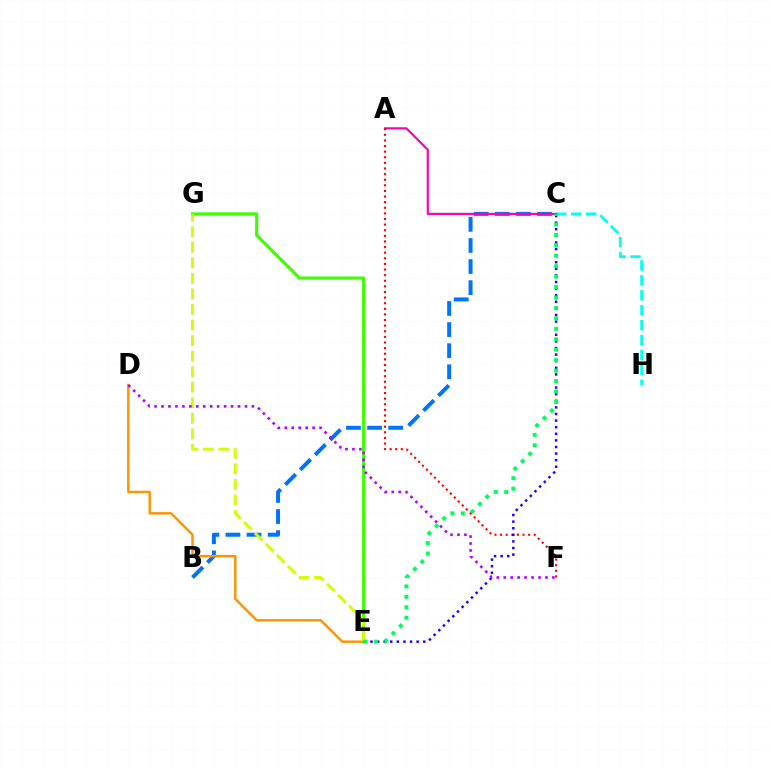{('B', 'C'): [{'color': '#0074ff', 'line_style': 'dashed', 'thickness': 2.87}], ('E', 'G'): [{'color': '#3dff00', 'line_style': 'solid', 'thickness': 2.24}, {'color': '#d1ff00', 'line_style': 'dashed', 'thickness': 2.11}], ('D', 'E'): [{'color': '#ff9400', 'line_style': 'solid', 'thickness': 1.76}], ('C', 'H'): [{'color': '#00fff6', 'line_style': 'dashed', 'thickness': 2.03}], ('A', 'C'): [{'color': '#ff00ac', 'line_style': 'solid', 'thickness': 1.56}], ('A', 'F'): [{'color': '#ff0000', 'line_style': 'dotted', 'thickness': 1.53}], ('C', 'E'): [{'color': '#2500ff', 'line_style': 'dotted', 'thickness': 1.79}, {'color': '#00ff5c', 'line_style': 'dotted', 'thickness': 2.84}], ('D', 'F'): [{'color': '#b900ff', 'line_style': 'dotted', 'thickness': 1.89}]}